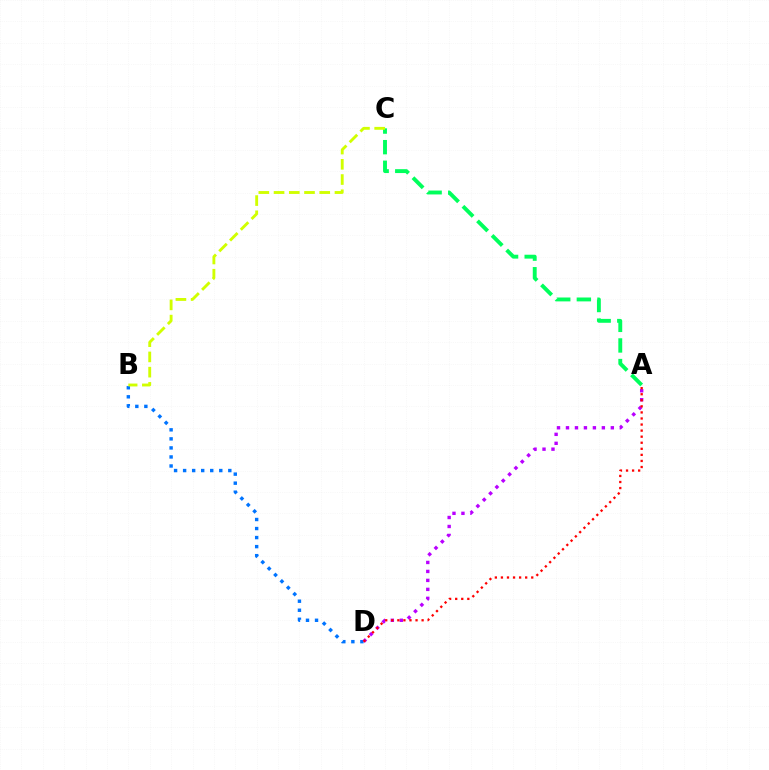{('B', 'D'): [{'color': '#0074ff', 'line_style': 'dotted', 'thickness': 2.46}], ('A', 'C'): [{'color': '#00ff5c', 'line_style': 'dashed', 'thickness': 2.8}], ('A', 'D'): [{'color': '#b900ff', 'line_style': 'dotted', 'thickness': 2.44}, {'color': '#ff0000', 'line_style': 'dotted', 'thickness': 1.65}], ('B', 'C'): [{'color': '#d1ff00', 'line_style': 'dashed', 'thickness': 2.07}]}